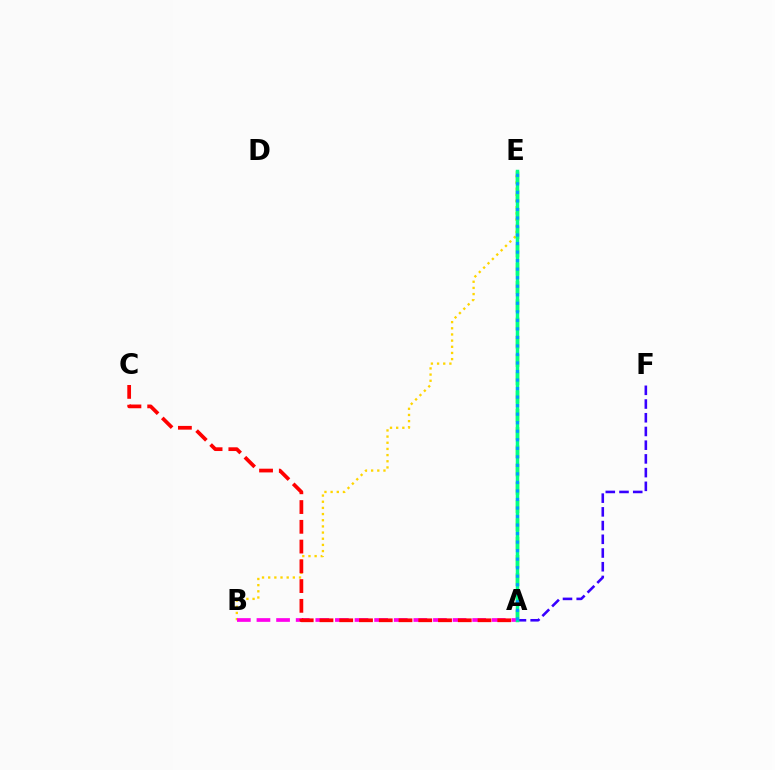{('B', 'E'): [{'color': '#ffd500', 'line_style': 'dotted', 'thickness': 1.68}], ('A', 'F'): [{'color': '#3700ff', 'line_style': 'dashed', 'thickness': 1.86}], ('A', 'E'): [{'color': '#4fff00', 'line_style': 'dashed', 'thickness': 2.48}, {'color': '#00ff86', 'line_style': 'solid', 'thickness': 2.51}, {'color': '#009eff', 'line_style': 'dotted', 'thickness': 2.32}], ('A', 'B'): [{'color': '#ff00ed', 'line_style': 'dashed', 'thickness': 2.66}], ('A', 'C'): [{'color': '#ff0000', 'line_style': 'dashed', 'thickness': 2.68}]}